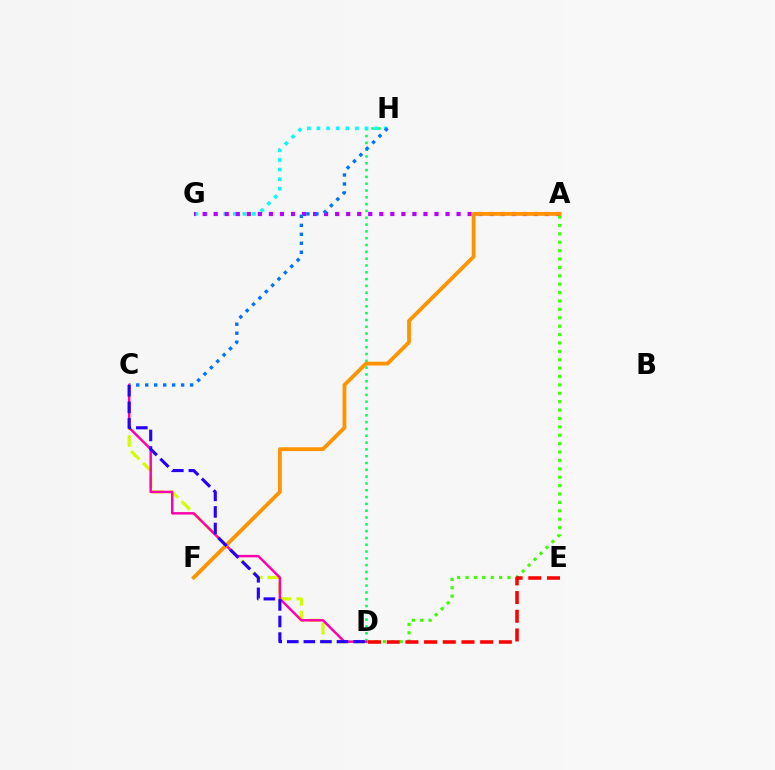{('C', 'D'): [{'color': '#d1ff00', 'line_style': 'dashed', 'thickness': 2.28}, {'color': '#ff00ac', 'line_style': 'solid', 'thickness': 1.77}, {'color': '#2500ff', 'line_style': 'dashed', 'thickness': 2.25}], ('A', 'D'): [{'color': '#3dff00', 'line_style': 'dotted', 'thickness': 2.28}], ('D', 'H'): [{'color': '#00ff5c', 'line_style': 'dotted', 'thickness': 1.85}], ('G', 'H'): [{'color': '#00fff6', 'line_style': 'dotted', 'thickness': 2.61}], ('A', 'G'): [{'color': '#b900ff', 'line_style': 'dotted', 'thickness': 3.0}], ('D', 'E'): [{'color': '#ff0000', 'line_style': 'dashed', 'thickness': 2.54}], ('C', 'H'): [{'color': '#0074ff', 'line_style': 'dotted', 'thickness': 2.44}], ('A', 'F'): [{'color': '#ff9400', 'line_style': 'solid', 'thickness': 2.76}]}